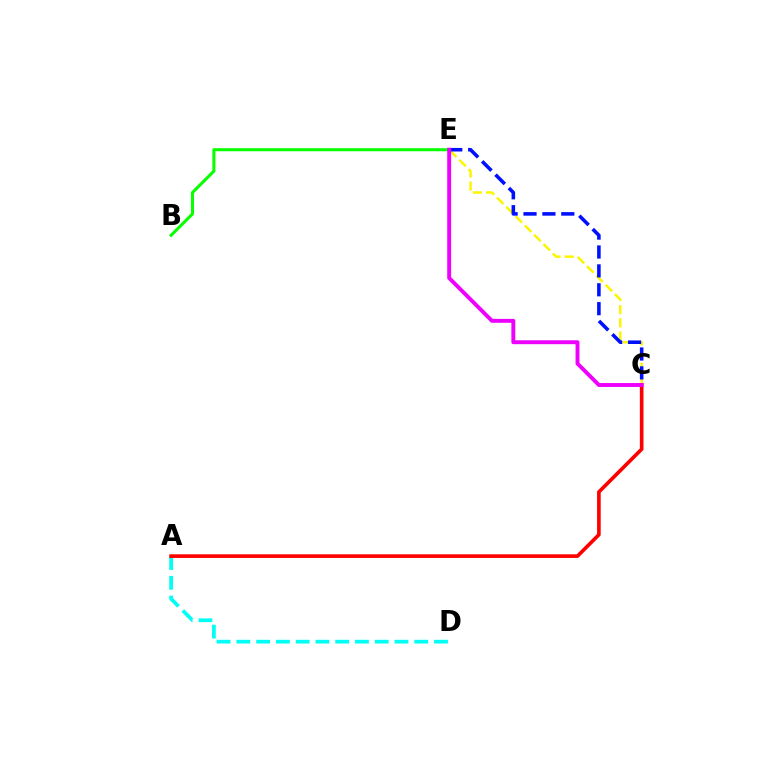{('C', 'E'): [{'color': '#fcf500', 'line_style': 'dashed', 'thickness': 1.79}, {'color': '#0010ff', 'line_style': 'dashed', 'thickness': 2.57}, {'color': '#ee00ff', 'line_style': 'solid', 'thickness': 2.81}], ('B', 'E'): [{'color': '#08ff00', 'line_style': 'solid', 'thickness': 2.2}], ('A', 'D'): [{'color': '#00fff6', 'line_style': 'dashed', 'thickness': 2.69}], ('A', 'C'): [{'color': '#ff0000', 'line_style': 'solid', 'thickness': 2.62}]}